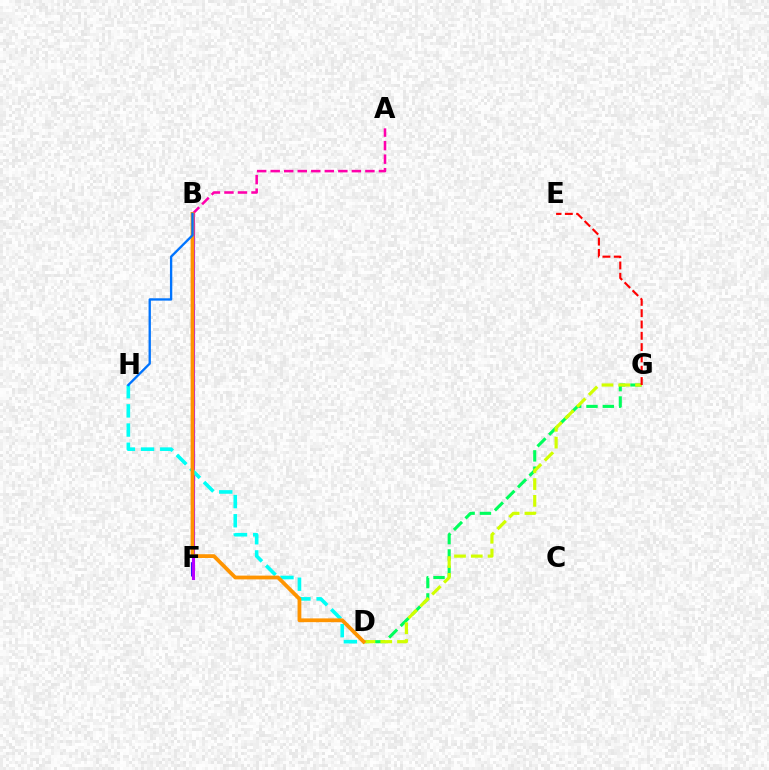{('B', 'F'): [{'color': '#3dff00', 'line_style': 'solid', 'thickness': 1.97}, {'color': '#2500ff', 'line_style': 'dashed', 'thickness': 2.78}, {'color': '#b900ff', 'line_style': 'solid', 'thickness': 2.25}], ('D', 'G'): [{'color': '#00ff5c', 'line_style': 'dashed', 'thickness': 2.22}, {'color': '#d1ff00', 'line_style': 'dashed', 'thickness': 2.28}], ('D', 'H'): [{'color': '#00fff6', 'line_style': 'dashed', 'thickness': 2.61}], ('E', 'G'): [{'color': '#ff0000', 'line_style': 'dashed', 'thickness': 1.54}], ('A', 'B'): [{'color': '#ff00ac', 'line_style': 'dashed', 'thickness': 1.84}], ('B', 'D'): [{'color': '#ff9400', 'line_style': 'solid', 'thickness': 2.72}], ('B', 'H'): [{'color': '#0074ff', 'line_style': 'solid', 'thickness': 1.68}]}